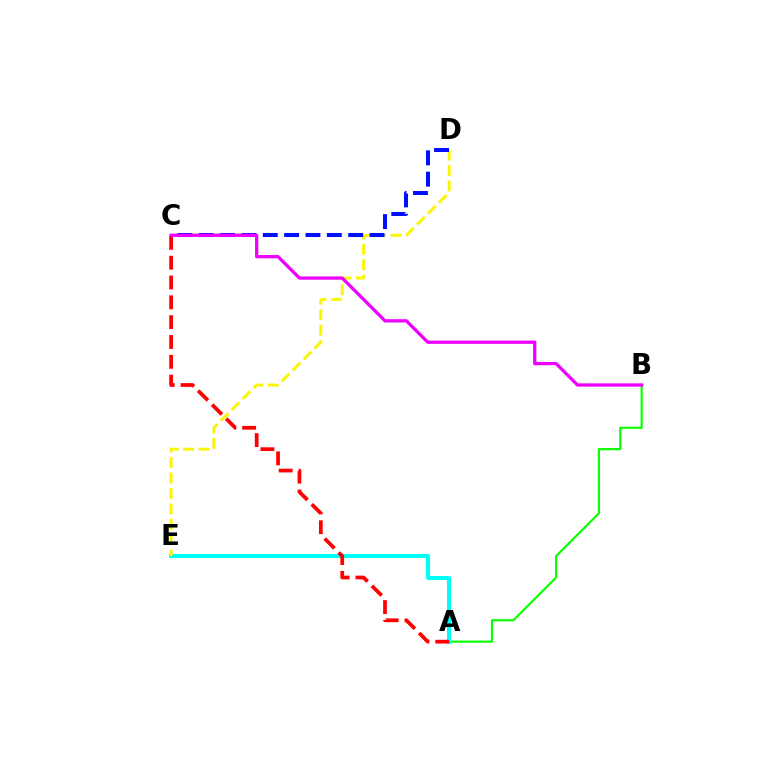{('A', 'B'): [{'color': '#08ff00', 'line_style': 'solid', 'thickness': 1.56}], ('A', 'E'): [{'color': '#00fff6', 'line_style': 'solid', 'thickness': 2.94}], ('D', 'E'): [{'color': '#fcf500', 'line_style': 'dashed', 'thickness': 2.1}], ('C', 'D'): [{'color': '#0010ff', 'line_style': 'dashed', 'thickness': 2.9}], ('A', 'C'): [{'color': '#ff0000', 'line_style': 'dashed', 'thickness': 2.69}], ('B', 'C'): [{'color': '#ee00ff', 'line_style': 'solid', 'thickness': 2.36}]}